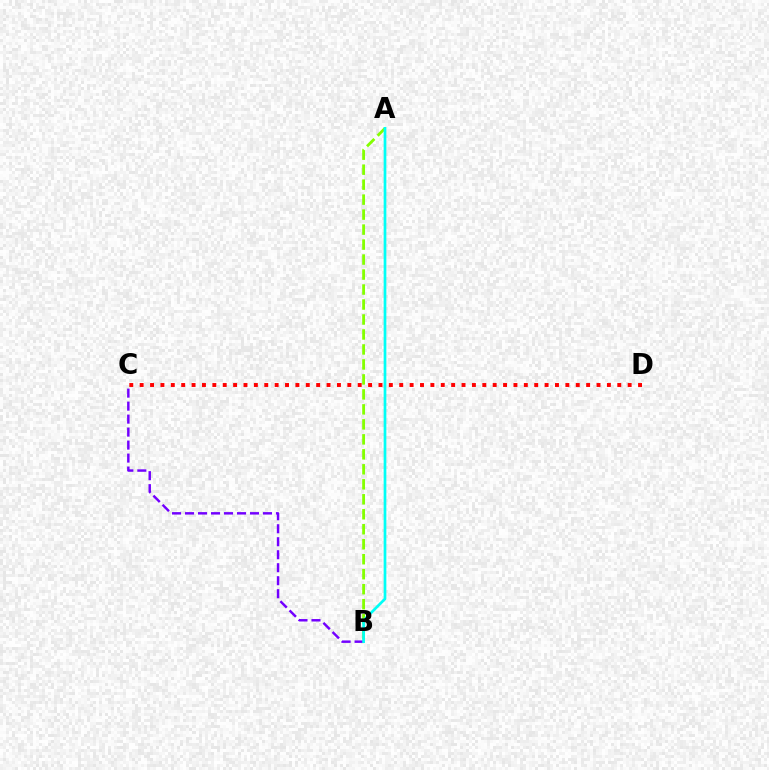{('C', 'D'): [{'color': '#ff0000', 'line_style': 'dotted', 'thickness': 2.82}], ('A', 'B'): [{'color': '#84ff00', 'line_style': 'dashed', 'thickness': 2.04}, {'color': '#00fff6', 'line_style': 'solid', 'thickness': 1.95}], ('B', 'C'): [{'color': '#7200ff', 'line_style': 'dashed', 'thickness': 1.76}]}